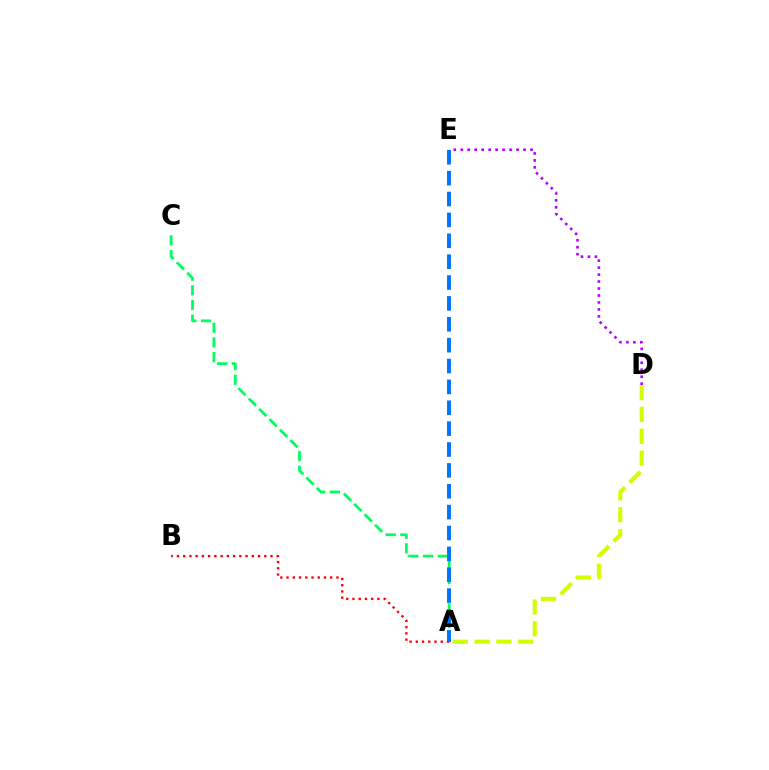{('A', 'B'): [{'color': '#ff0000', 'line_style': 'dotted', 'thickness': 1.69}], ('A', 'C'): [{'color': '#00ff5c', 'line_style': 'dashed', 'thickness': 2.0}], ('A', 'E'): [{'color': '#0074ff', 'line_style': 'dashed', 'thickness': 2.84}], ('A', 'D'): [{'color': '#d1ff00', 'line_style': 'dashed', 'thickness': 2.96}], ('D', 'E'): [{'color': '#b900ff', 'line_style': 'dotted', 'thickness': 1.89}]}